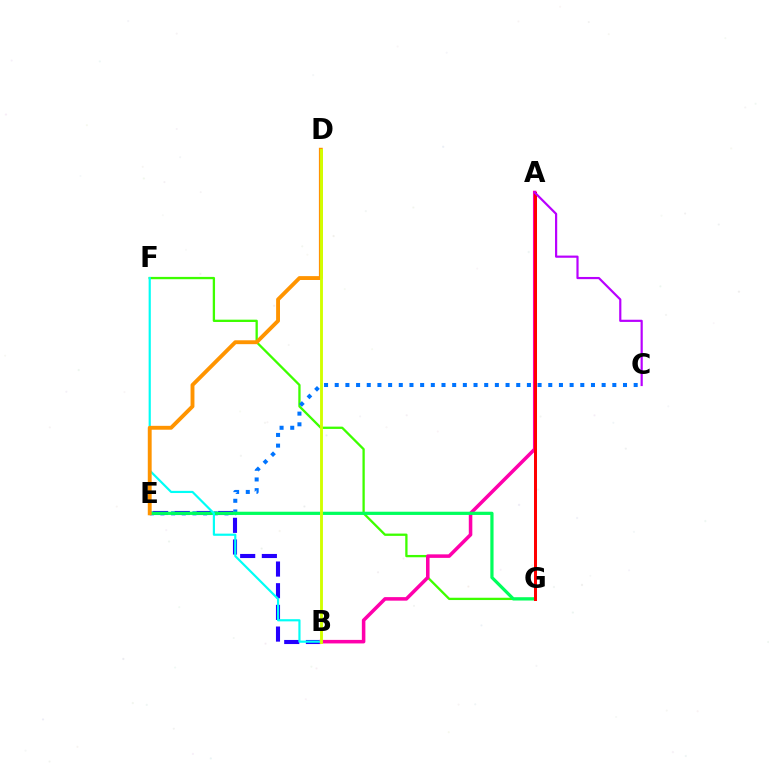{('F', 'G'): [{'color': '#3dff00', 'line_style': 'solid', 'thickness': 1.66}], ('C', 'E'): [{'color': '#0074ff', 'line_style': 'dotted', 'thickness': 2.9}], ('B', 'E'): [{'color': '#2500ff', 'line_style': 'dashed', 'thickness': 2.94}], ('A', 'B'): [{'color': '#ff00ac', 'line_style': 'solid', 'thickness': 2.55}], ('E', 'G'): [{'color': '#00ff5c', 'line_style': 'solid', 'thickness': 2.32}], ('B', 'F'): [{'color': '#00fff6', 'line_style': 'solid', 'thickness': 1.57}], ('A', 'G'): [{'color': '#ff0000', 'line_style': 'solid', 'thickness': 2.16}], ('D', 'E'): [{'color': '#ff9400', 'line_style': 'solid', 'thickness': 2.79}], ('A', 'C'): [{'color': '#b900ff', 'line_style': 'solid', 'thickness': 1.58}], ('B', 'D'): [{'color': '#d1ff00', 'line_style': 'solid', 'thickness': 2.07}]}